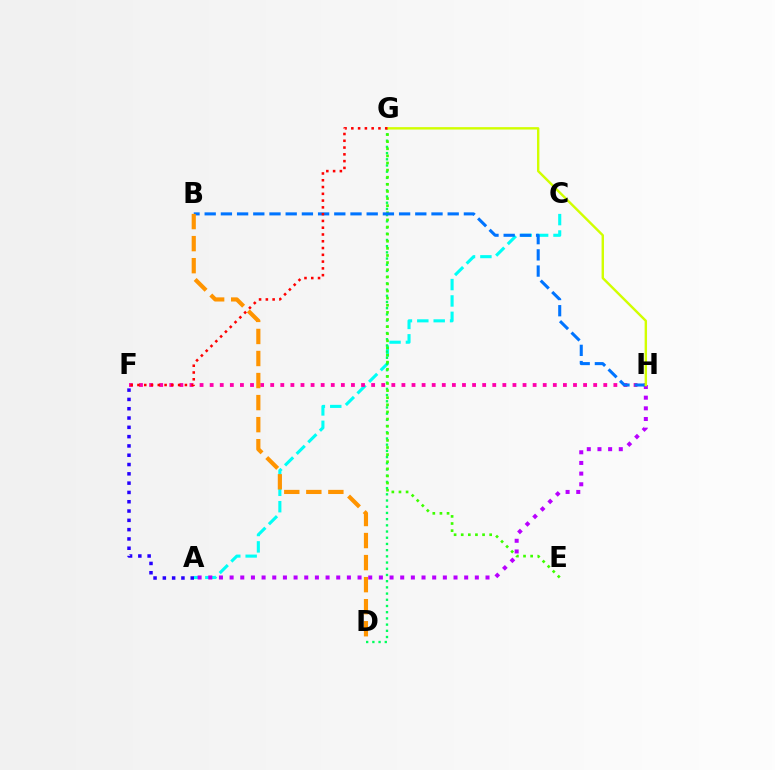{('A', 'C'): [{'color': '#00fff6', 'line_style': 'dashed', 'thickness': 2.23}], ('A', 'H'): [{'color': '#b900ff', 'line_style': 'dotted', 'thickness': 2.9}], ('D', 'G'): [{'color': '#00ff5c', 'line_style': 'dotted', 'thickness': 1.69}], ('F', 'H'): [{'color': '#ff00ac', 'line_style': 'dotted', 'thickness': 2.74}], ('E', 'G'): [{'color': '#3dff00', 'line_style': 'dotted', 'thickness': 1.93}], ('B', 'H'): [{'color': '#0074ff', 'line_style': 'dashed', 'thickness': 2.2}], ('A', 'F'): [{'color': '#2500ff', 'line_style': 'dotted', 'thickness': 2.53}], ('G', 'H'): [{'color': '#d1ff00', 'line_style': 'solid', 'thickness': 1.73}], ('F', 'G'): [{'color': '#ff0000', 'line_style': 'dotted', 'thickness': 1.84}], ('B', 'D'): [{'color': '#ff9400', 'line_style': 'dashed', 'thickness': 2.99}]}